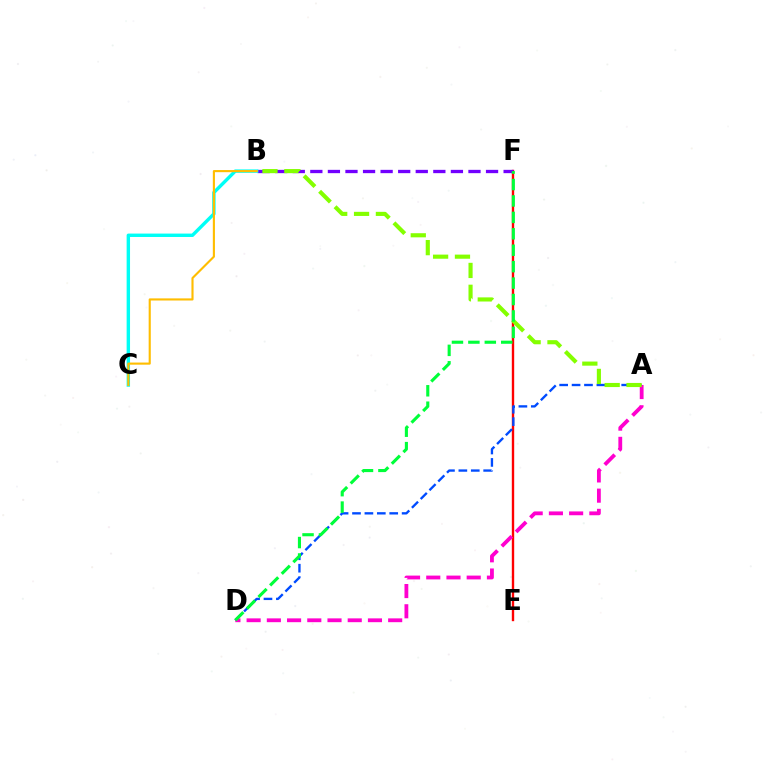{('E', 'F'): [{'color': '#ff0000', 'line_style': 'solid', 'thickness': 1.71}], ('B', 'F'): [{'color': '#7200ff', 'line_style': 'dashed', 'thickness': 2.39}], ('A', 'D'): [{'color': '#004bff', 'line_style': 'dashed', 'thickness': 1.69}, {'color': '#ff00cf', 'line_style': 'dashed', 'thickness': 2.75}], ('B', 'C'): [{'color': '#00fff6', 'line_style': 'solid', 'thickness': 2.45}, {'color': '#ffbd00', 'line_style': 'solid', 'thickness': 1.53}], ('A', 'B'): [{'color': '#84ff00', 'line_style': 'dashed', 'thickness': 2.97}], ('D', 'F'): [{'color': '#00ff39', 'line_style': 'dashed', 'thickness': 2.23}]}